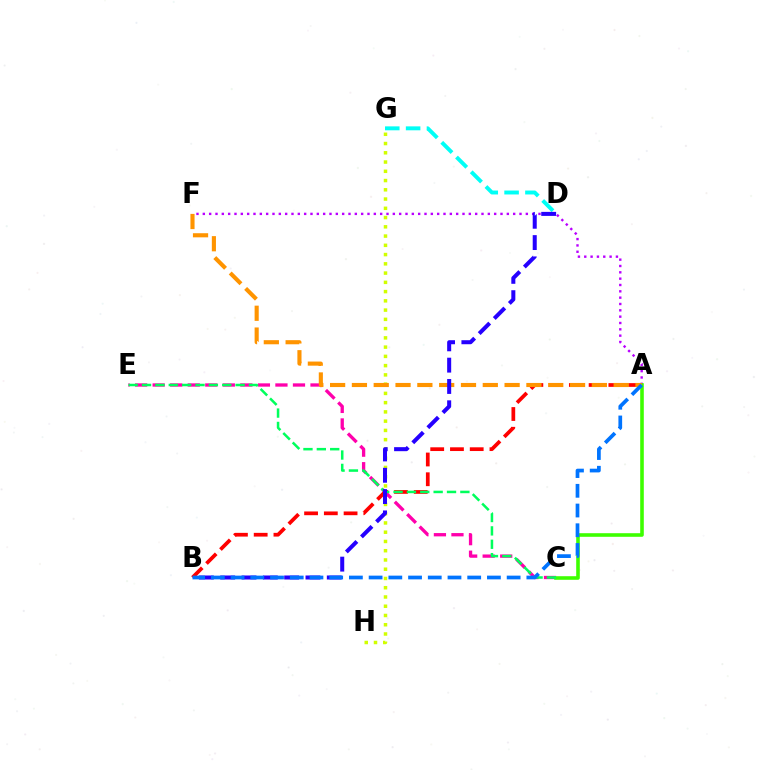{('A', 'F'): [{'color': '#b900ff', 'line_style': 'dotted', 'thickness': 1.72}, {'color': '#ff9400', 'line_style': 'dashed', 'thickness': 2.96}], ('A', 'B'): [{'color': '#ff0000', 'line_style': 'dashed', 'thickness': 2.68}, {'color': '#0074ff', 'line_style': 'dashed', 'thickness': 2.68}], ('G', 'H'): [{'color': '#d1ff00', 'line_style': 'dotted', 'thickness': 2.51}], ('C', 'E'): [{'color': '#ff00ac', 'line_style': 'dashed', 'thickness': 2.38}, {'color': '#00ff5c', 'line_style': 'dashed', 'thickness': 1.82}], ('A', 'C'): [{'color': '#3dff00', 'line_style': 'solid', 'thickness': 2.59}], ('D', 'G'): [{'color': '#00fff6', 'line_style': 'dashed', 'thickness': 2.83}], ('B', 'D'): [{'color': '#2500ff', 'line_style': 'dashed', 'thickness': 2.9}]}